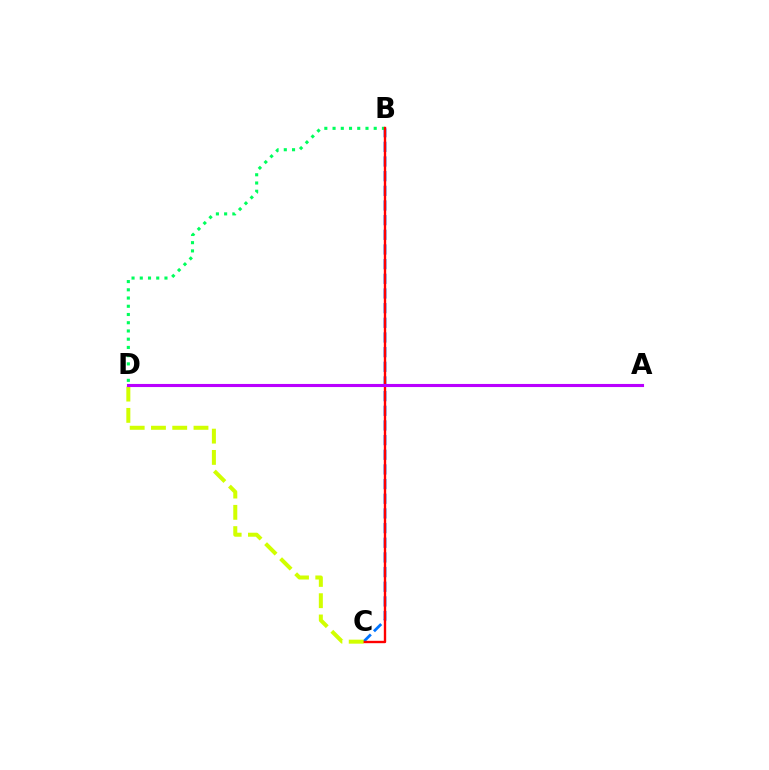{('B', 'C'): [{'color': '#0074ff', 'line_style': 'dashed', 'thickness': 1.99}, {'color': '#ff0000', 'line_style': 'solid', 'thickness': 1.71}], ('B', 'D'): [{'color': '#00ff5c', 'line_style': 'dotted', 'thickness': 2.24}], ('C', 'D'): [{'color': '#d1ff00', 'line_style': 'dashed', 'thickness': 2.89}], ('A', 'D'): [{'color': '#b900ff', 'line_style': 'solid', 'thickness': 2.23}]}